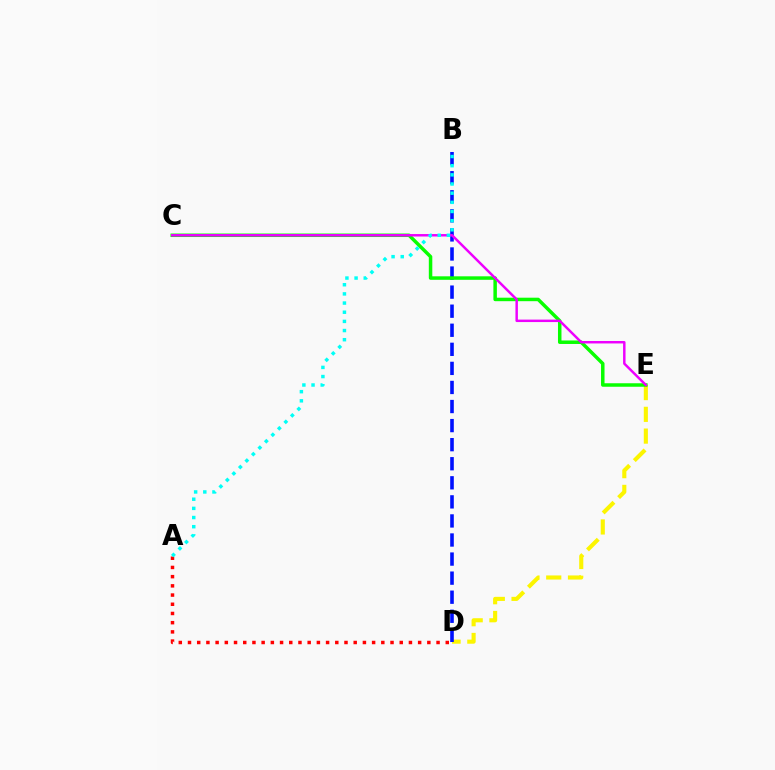{('D', 'E'): [{'color': '#fcf500', 'line_style': 'dashed', 'thickness': 2.96}], ('B', 'D'): [{'color': '#0010ff', 'line_style': 'dashed', 'thickness': 2.59}], ('C', 'E'): [{'color': '#08ff00', 'line_style': 'solid', 'thickness': 2.51}, {'color': '#ee00ff', 'line_style': 'solid', 'thickness': 1.77}], ('A', 'D'): [{'color': '#ff0000', 'line_style': 'dotted', 'thickness': 2.5}], ('A', 'B'): [{'color': '#00fff6', 'line_style': 'dotted', 'thickness': 2.49}]}